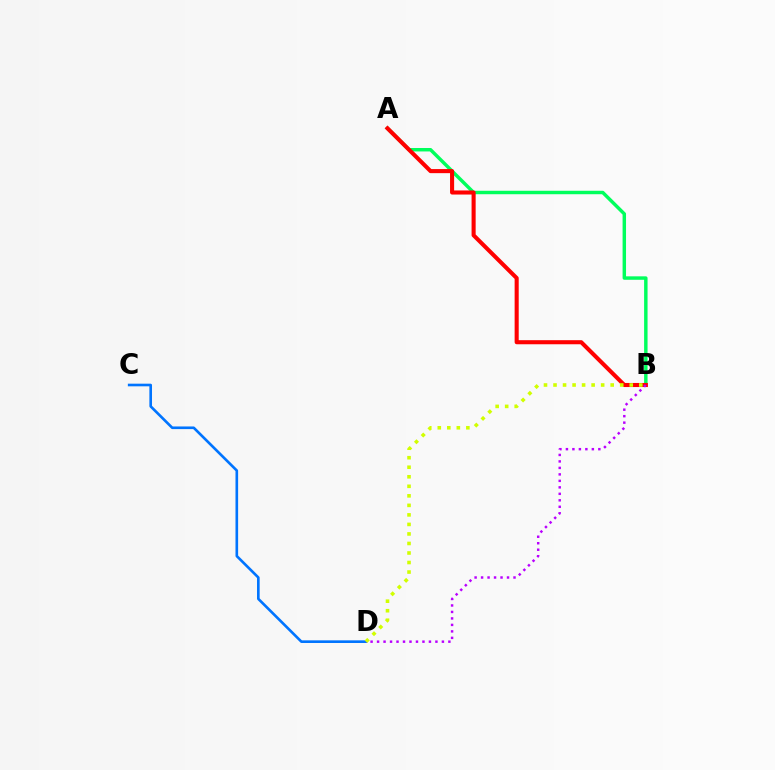{('A', 'B'): [{'color': '#00ff5c', 'line_style': 'solid', 'thickness': 2.48}, {'color': '#ff0000', 'line_style': 'solid', 'thickness': 2.94}], ('C', 'D'): [{'color': '#0074ff', 'line_style': 'solid', 'thickness': 1.9}], ('B', 'D'): [{'color': '#b900ff', 'line_style': 'dotted', 'thickness': 1.76}, {'color': '#d1ff00', 'line_style': 'dotted', 'thickness': 2.59}]}